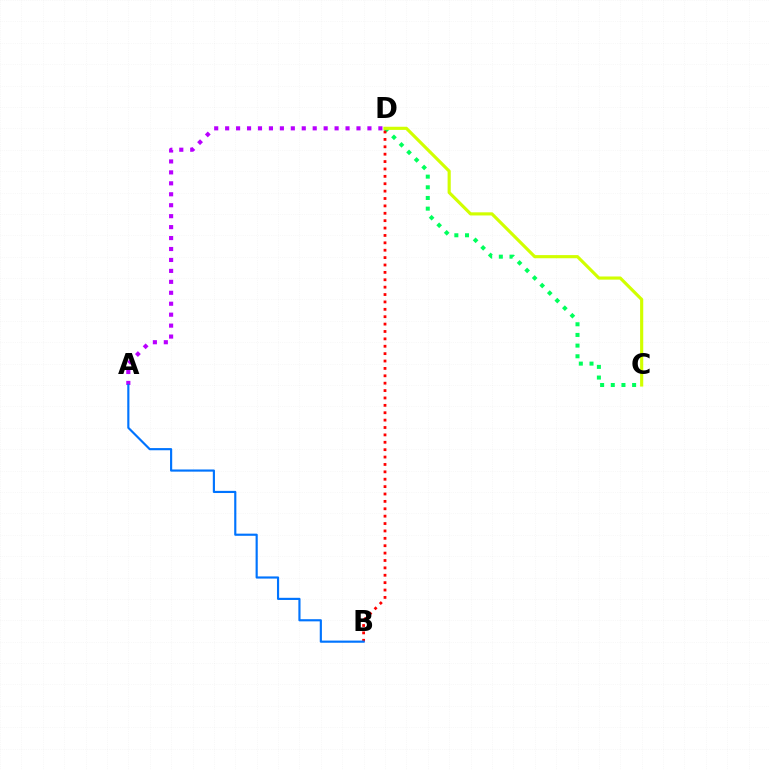{('C', 'D'): [{'color': '#00ff5c', 'line_style': 'dotted', 'thickness': 2.9}, {'color': '#d1ff00', 'line_style': 'solid', 'thickness': 2.27}], ('A', 'D'): [{'color': '#b900ff', 'line_style': 'dotted', 'thickness': 2.97}], ('B', 'D'): [{'color': '#ff0000', 'line_style': 'dotted', 'thickness': 2.01}], ('A', 'B'): [{'color': '#0074ff', 'line_style': 'solid', 'thickness': 1.55}]}